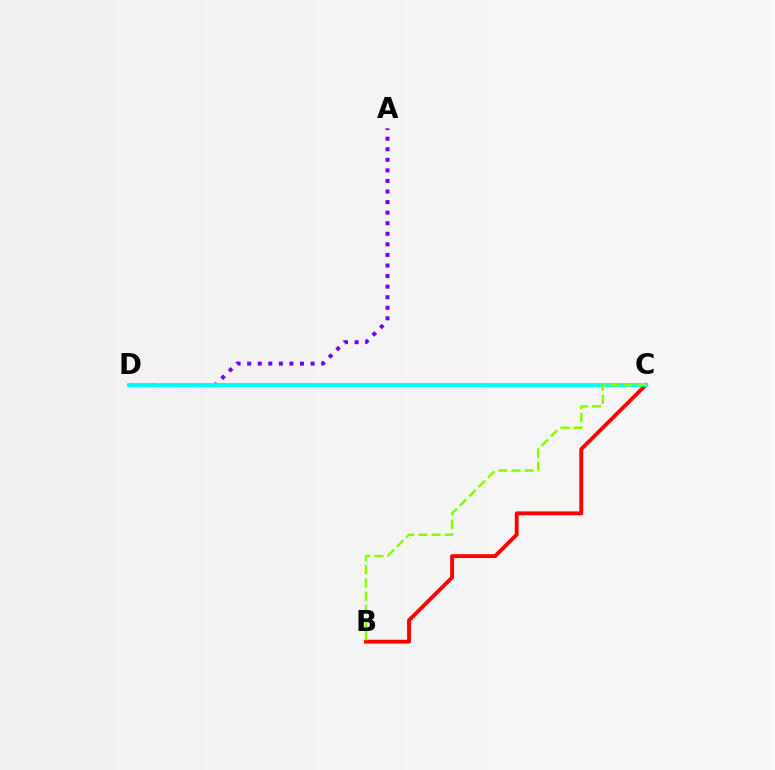{('A', 'D'): [{'color': '#7200ff', 'line_style': 'dotted', 'thickness': 2.87}], ('B', 'C'): [{'color': '#ff0000', 'line_style': 'solid', 'thickness': 2.77}, {'color': '#84ff00', 'line_style': 'dashed', 'thickness': 1.8}], ('C', 'D'): [{'color': '#00fff6', 'line_style': 'solid', 'thickness': 2.81}]}